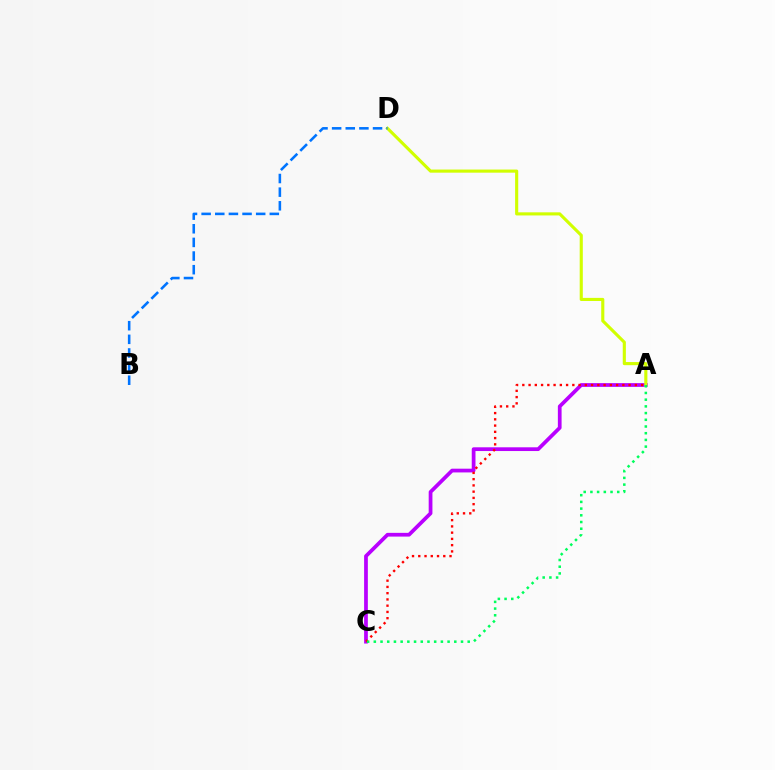{('A', 'C'): [{'color': '#b900ff', 'line_style': 'solid', 'thickness': 2.69}, {'color': '#ff0000', 'line_style': 'dotted', 'thickness': 1.7}, {'color': '#00ff5c', 'line_style': 'dotted', 'thickness': 1.82}], ('A', 'D'): [{'color': '#d1ff00', 'line_style': 'solid', 'thickness': 2.25}], ('B', 'D'): [{'color': '#0074ff', 'line_style': 'dashed', 'thickness': 1.85}]}